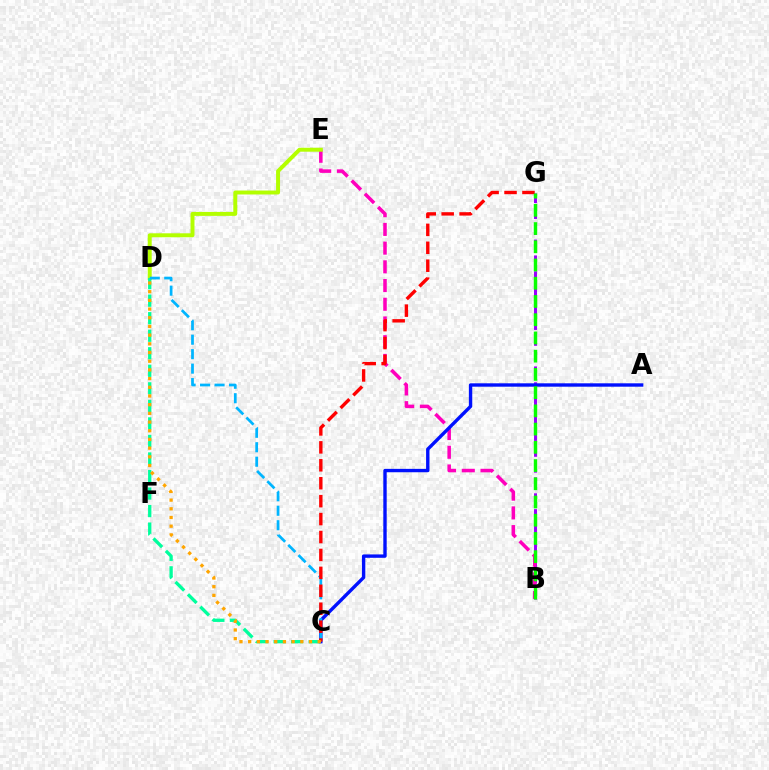{('B', 'G'): [{'color': '#9b00ff', 'line_style': 'dashed', 'thickness': 2.15}, {'color': '#08ff00', 'line_style': 'dashed', 'thickness': 2.48}], ('B', 'E'): [{'color': '#ff00bd', 'line_style': 'dashed', 'thickness': 2.54}], ('D', 'E'): [{'color': '#b3ff00', 'line_style': 'solid', 'thickness': 2.85}], ('C', 'D'): [{'color': '#00ff9d', 'line_style': 'dashed', 'thickness': 2.38}, {'color': '#00b5ff', 'line_style': 'dashed', 'thickness': 1.97}, {'color': '#ffa500', 'line_style': 'dotted', 'thickness': 2.36}], ('A', 'C'): [{'color': '#0010ff', 'line_style': 'solid', 'thickness': 2.43}], ('C', 'G'): [{'color': '#ff0000', 'line_style': 'dashed', 'thickness': 2.44}]}